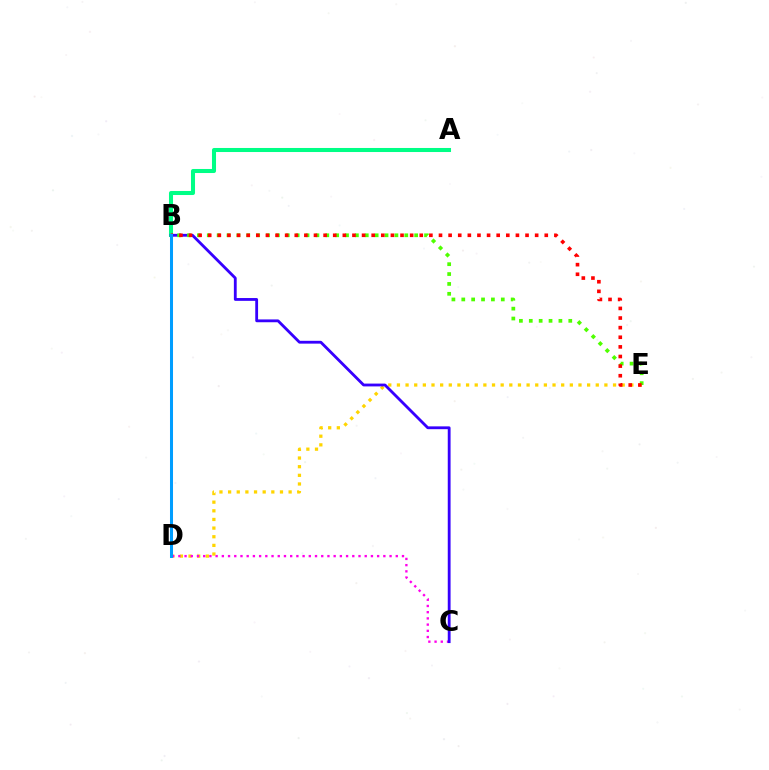{('A', 'B'): [{'color': '#00ff86', 'line_style': 'solid', 'thickness': 2.91}], ('D', 'E'): [{'color': '#ffd500', 'line_style': 'dotted', 'thickness': 2.35}], ('C', 'D'): [{'color': '#ff00ed', 'line_style': 'dotted', 'thickness': 1.69}], ('B', 'C'): [{'color': '#3700ff', 'line_style': 'solid', 'thickness': 2.03}], ('B', 'E'): [{'color': '#4fff00', 'line_style': 'dotted', 'thickness': 2.68}, {'color': '#ff0000', 'line_style': 'dotted', 'thickness': 2.61}], ('B', 'D'): [{'color': '#009eff', 'line_style': 'solid', 'thickness': 2.18}]}